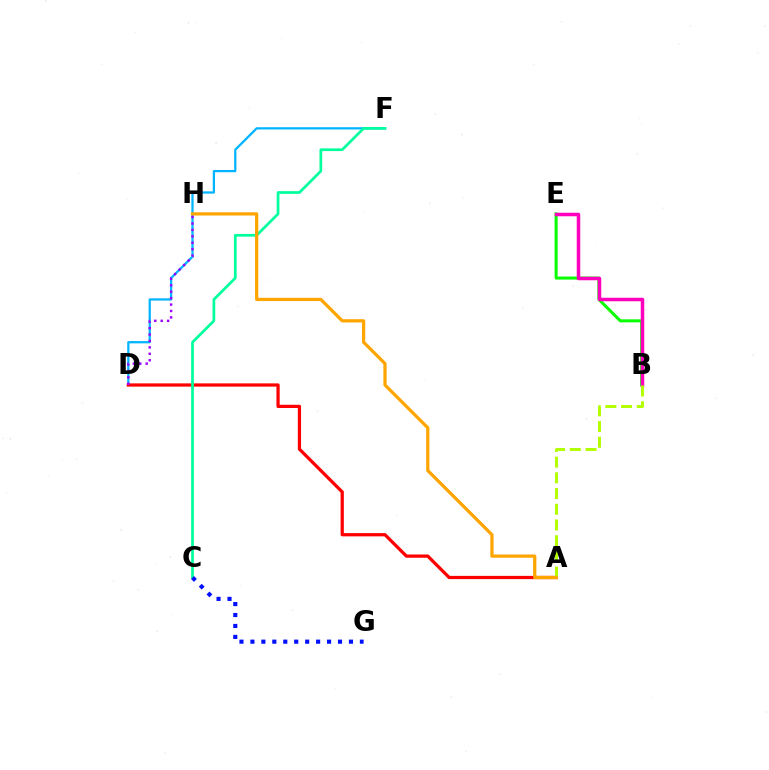{('B', 'E'): [{'color': '#08ff00', 'line_style': 'solid', 'thickness': 2.18}, {'color': '#ff00bd', 'line_style': 'solid', 'thickness': 2.52}], ('D', 'F'): [{'color': '#00b5ff', 'line_style': 'solid', 'thickness': 1.62}], ('A', 'D'): [{'color': '#ff0000', 'line_style': 'solid', 'thickness': 2.33}], ('A', 'B'): [{'color': '#b3ff00', 'line_style': 'dashed', 'thickness': 2.13}], ('C', 'F'): [{'color': '#00ff9d', 'line_style': 'solid', 'thickness': 1.95}], ('C', 'G'): [{'color': '#0010ff', 'line_style': 'dotted', 'thickness': 2.97}], ('A', 'H'): [{'color': '#ffa500', 'line_style': 'solid', 'thickness': 2.33}], ('D', 'H'): [{'color': '#9b00ff', 'line_style': 'dotted', 'thickness': 1.74}]}